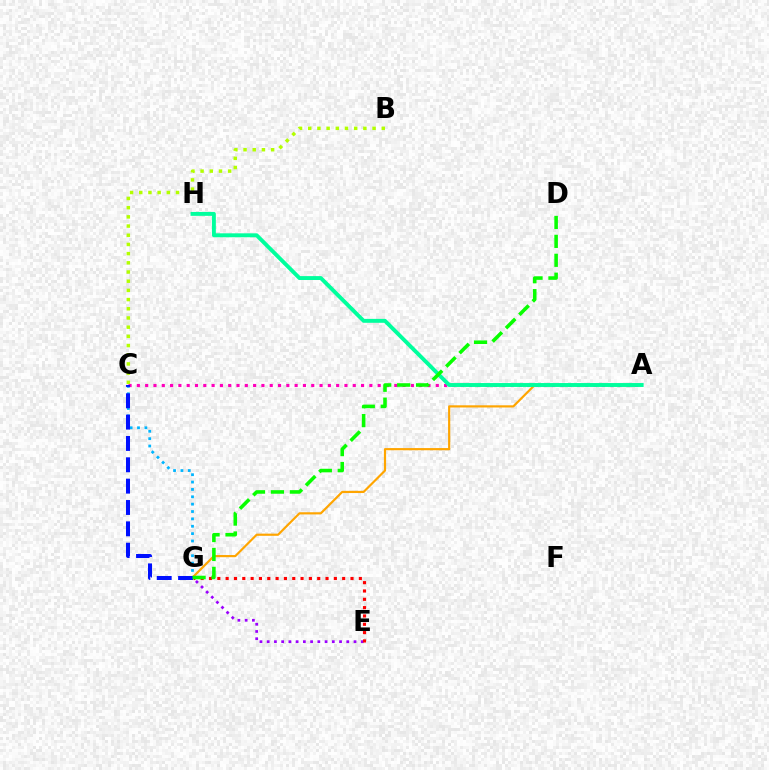{('E', 'G'): [{'color': '#9b00ff', 'line_style': 'dotted', 'thickness': 1.97}, {'color': '#ff0000', 'line_style': 'dotted', 'thickness': 2.26}], ('C', 'G'): [{'color': '#00b5ff', 'line_style': 'dotted', 'thickness': 2.0}, {'color': '#0010ff', 'line_style': 'dashed', 'thickness': 2.9}], ('A', 'G'): [{'color': '#ffa500', 'line_style': 'solid', 'thickness': 1.57}], ('A', 'C'): [{'color': '#ff00bd', 'line_style': 'dotted', 'thickness': 2.26}], ('A', 'H'): [{'color': '#00ff9d', 'line_style': 'solid', 'thickness': 2.81}], ('B', 'C'): [{'color': '#b3ff00', 'line_style': 'dotted', 'thickness': 2.5}], ('D', 'G'): [{'color': '#08ff00', 'line_style': 'dashed', 'thickness': 2.57}]}